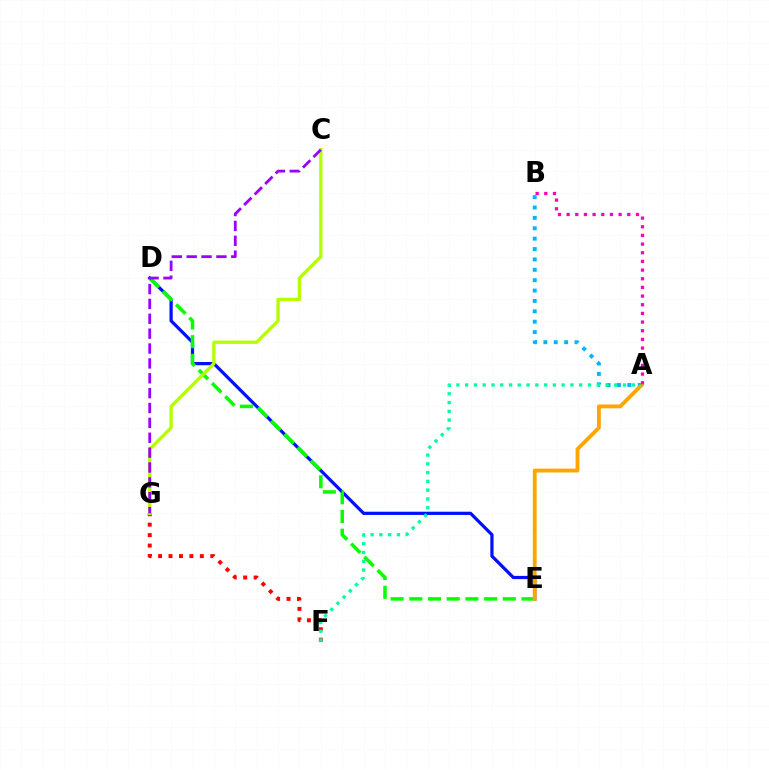{('D', 'E'): [{'color': '#0010ff', 'line_style': 'solid', 'thickness': 2.32}, {'color': '#08ff00', 'line_style': 'dashed', 'thickness': 2.54}], ('A', 'B'): [{'color': '#00b5ff', 'line_style': 'dotted', 'thickness': 2.82}, {'color': '#ff00bd', 'line_style': 'dotted', 'thickness': 2.35}], ('F', 'G'): [{'color': '#ff0000', 'line_style': 'dotted', 'thickness': 2.84}], ('A', 'E'): [{'color': '#ffa500', 'line_style': 'solid', 'thickness': 2.77}], ('A', 'F'): [{'color': '#00ff9d', 'line_style': 'dotted', 'thickness': 2.38}], ('C', 'G'): [{'color': '#b3ff00', 'line_style': 'solid', 'thickness': 2.38}, {'color': '#9b00ff', 'line_style': 'dashed', 'thickness': 2.02}]}